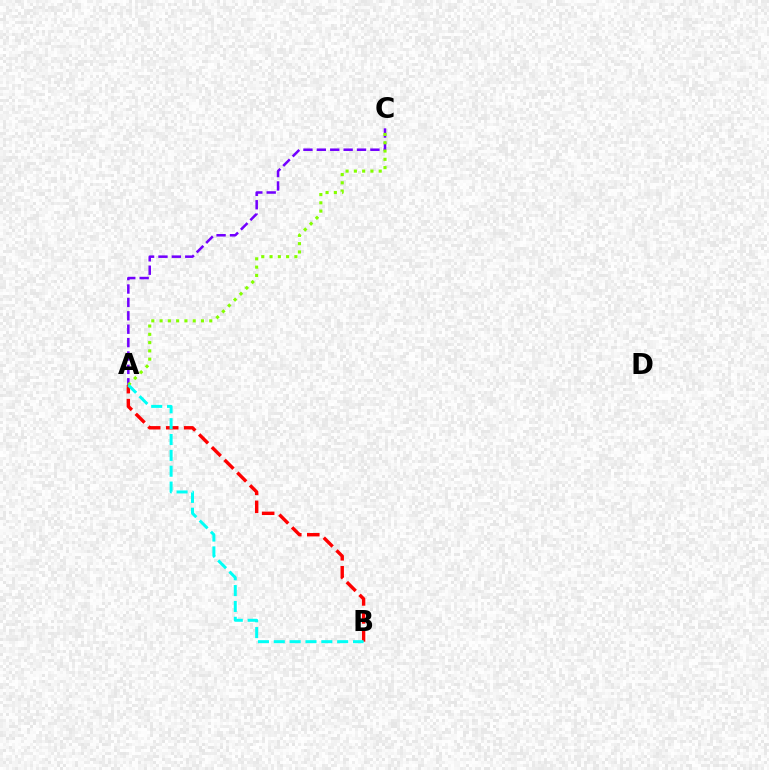{('A', 'B'): [{'color': '#ff0000', 'line_style': 'dashed', 'thickness': 2.44}, {'color': '#00fff6', 'line_style': 'dashed', 'thickness': 2.15}], ('A', 'C'): [{'color': '#7200ff', 'line_style': 'dashed', 'thickness': 1.82}, {'color': '#84ff00', 'line_style': 'dotted', 'thickness': 2.25}]}